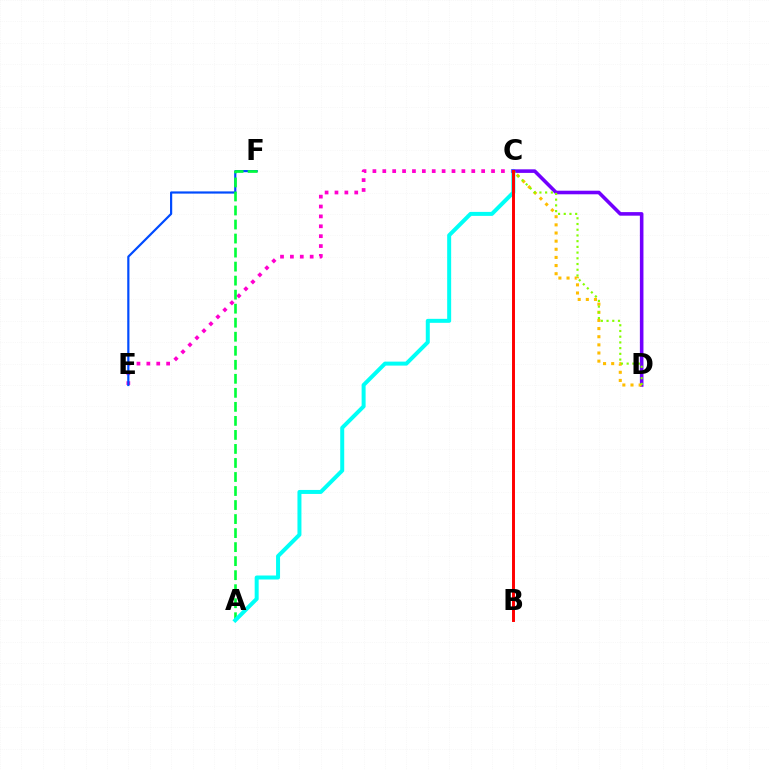{('C', 'E'): [{'color': '#ff00cf', 'line_style': 'dotted', 'thickness': 2.69}], ('E', 'F'): [{'color': '#004bff', 'line_style': 'solid', 'thickness': 1.58}], ('A', 'F'): [{'color': '#00ff39', 'line_style': 'dashed', 'thickness': 1.91}], ('A', 'C'): [{'color': '#00fff6', 'line_style': 'solid', 'thickness': 2.87}], ('C', 'D'): [{'color': '#7200ff', 'line_style': 'solid', 'thickness': 2.58}, {'color': '#ffbd00', 'line_style': 'dotted', 'thickness': 2.21}, {'color': '#84ff00', 'line_style': 'dotted', 'thickness': 1.55}], ('B', 'C'): [{'color': '#ff0000', 'line_style': 'solid', 'thickness': 2.12}]}